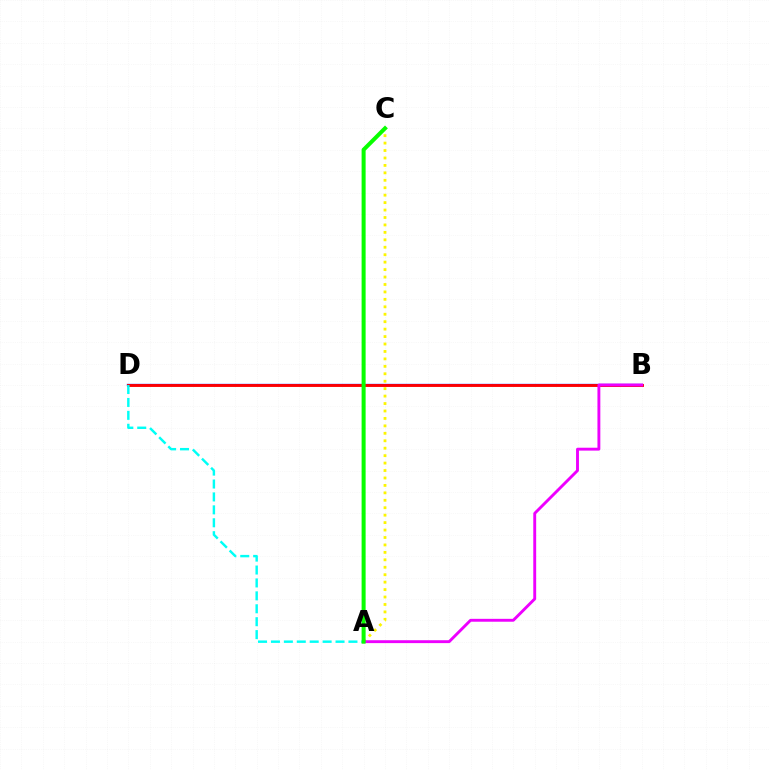{('B', 'D'): [{'color': '#0010ff', 'line_style': 'solid', 'thickness': 1.65}, {'color': '#ff0000', 'line_style': 'solid', 'thickness': 2.07}], ('A', 'C'): [{'color': '#fcf500', 'line_style': 'dotted', 'thickness': 2.02}, {'color': '#08ff00', 'line_style': 'solid', 'thickness': 2.89}], ('A', 'B'): [{'color': '#ee00ff', 'line_style': 'solid', 'thickness': 2.08}], ('A', 'D'): [{'color': '#00fff6', 'line_style': 'dashed', 'thickness': 1.75}]}